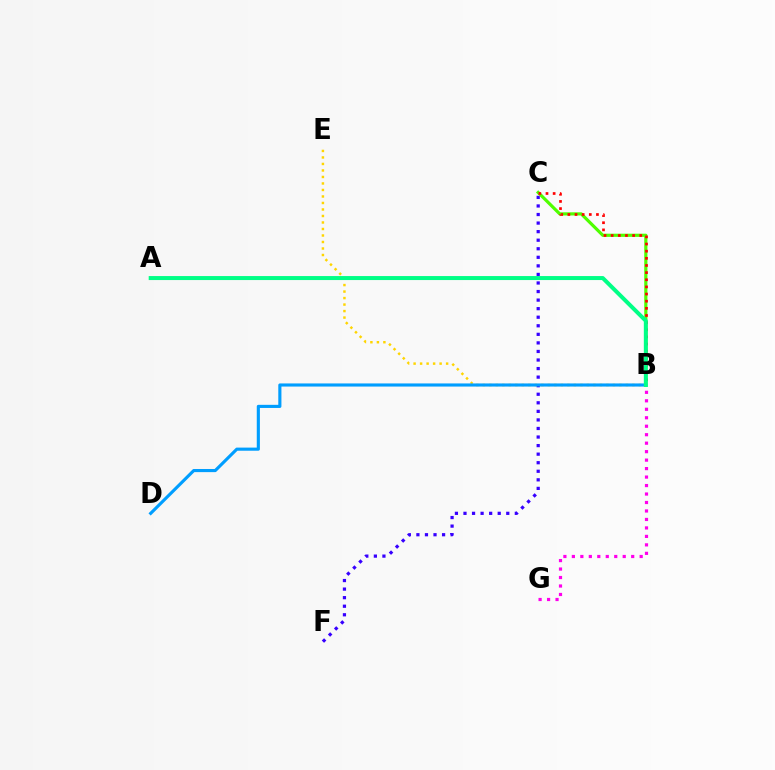{('C', 'F'): [{'color': '#3700ff', 'line_style': 'dotted', 'thickness': 2.33}], ('B', 'G'): [{'color': '#ff00ed', 'line_style': 'dotted', 'thickness': 2.3}], ('B', 'C'): [{'color': '#4fff00', 'line_style': 'solid', 'thickness': 2.29}, {'color': '#ff0000', 'line_style': 'dotted', 'thickness': 1.94}], ('B', 'E'): [{'color': '#ffd500', 'line_style': 'dotted', 'thickness': 1.77}], ('B', 'D'): [{'color': '#009eff', 'line_style': 'solid', 'thickness': 2.25}], ('A', 'B'): [{'color': '#00ff86', 'line_style': 'solid', 'thickness': 2.88}]}